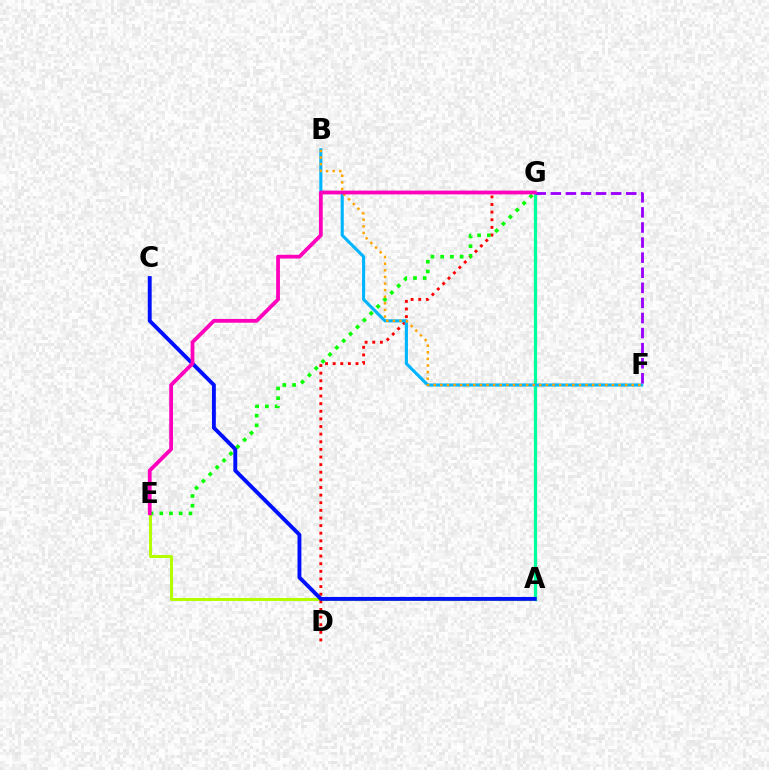{('A', 'E'): [{'color': '#b3ff00', 'line_style': 'solid', 'thickness': 2.15}], ('A', 'G'): [{'color': '#00ff9d', 'line_style': 'solid', 'thickness': 2.34}], ('D', 'G'): [{'color': '#ff0000', 'line_style': 'dotted', 'thickness': 2.07}], ('B', 'F'): [{'color': '#00b5ff', 'line_style': 'solid', 'thickness': 2.23}, {'color': '#ffa500', 'line_style': 'dotted', 'thickness': 1.79}], ('F', 'G'): [{'color': '#9b00ff', 'line_style': 'dashed', 'thickness': 2.05}], ('A', 'C'): [{'color': '#0010ff', 'line_style': 'solid', 'thickness': 2.8}], ('E', 'G'): [{'color': '#08ff00', 'line_style': 'dotted', 'thickness': 2.64}, {'color': '#ff00bd', 'line_style': 'solid', 'thickness': 2.72}]}